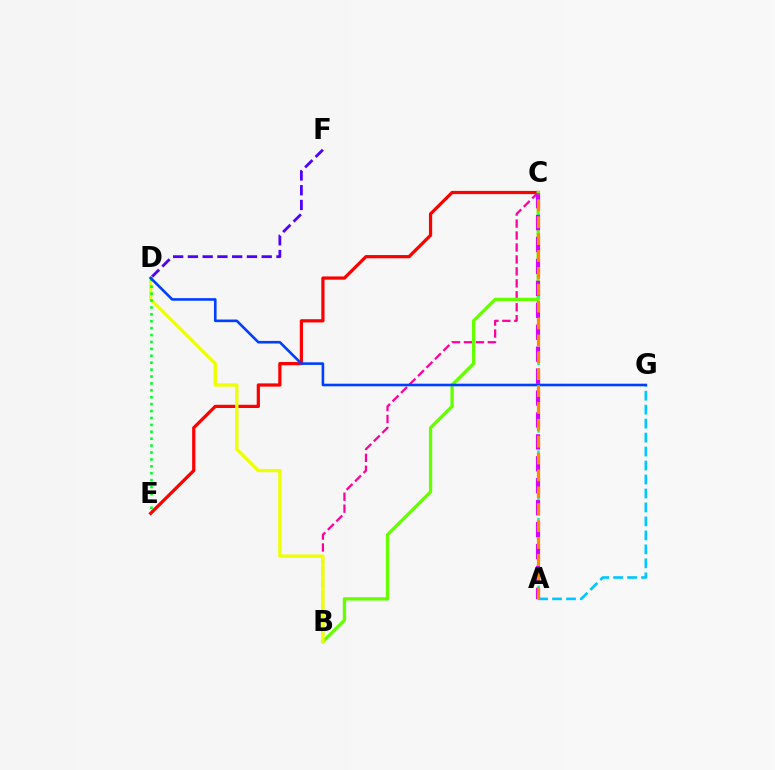{('C', 'E'): [{'color': '#ff0000', 'line_style': 'solid', 'thickness': 2.33}], ('A', 'G'): [{'color': '#00c7ff', 'line_style': 'dashed', 'thickness': 1.9}], ('B', 'C'): [{'color': '#ff00a0', 'line_style': 'dashed', 'thickness': 1.62}, {'color': '#66ff00', 'line_style': 'solid', 'thickness': 2.38}], ('D', 'F'): [{'color': '#4f00ff', 'line_style': 'dashed', 'thickness': 2.01}], ('A', 'C'): [{'color': '#00ffaf', 'line_style': 'dotted', 'thickness': 1.84}, {'color': '#d600ff', 'line_style': 'dashed', 'thickness': 2.98}, {'color': '#ff8800', 'line_style': 'dashed', 'thickness': 2.29}], ('B', 'D'): [{'color': '#eeff00', 'line_style': 'solid', 'thickness': 2.38}], ('D', 'E'): [{'color': '#00ff27', 'line_style': 'dotted', 'thickness': 1.88}], ('D', 'G'): [{'color': '#003fff', 'line_style': 'solid', 'thickness': 1.88}]}